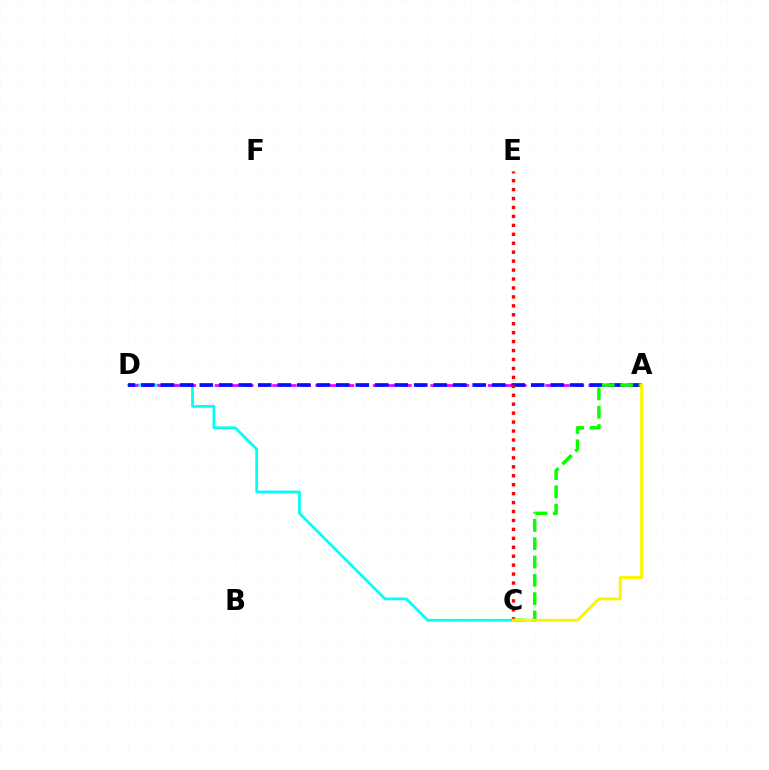{('C', 'D'): [{'color': '#00fff6', 'line_style': 'solid', 'thickness': 1.98}], ('A', 'D'): [{'color': '#ee00ff', 'line_style': 'dashed', 'thickness': 1.95}, {'color': '#0010ff', 'line_style': 'dashed', 'thickness': 2.65}], ('C', 'E'): [{'color': '#ff0000', 'line_style': 'dotted', 'thickness': 2.43}], ('A', 'C'): [{'color': '#08ff00', 'line_style': 'dashed', 'thickness': 2.49}, {'color': '#fcf500', 'line_style': 'solid', 'thickness': 2.13}]}